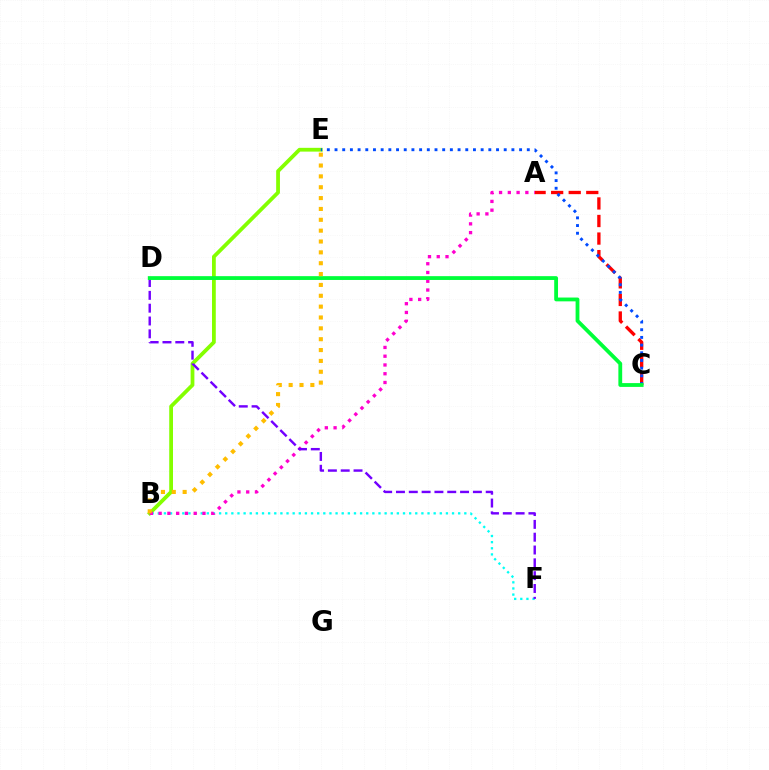{('B', 'F'): [{'color': '#00fff6', 'line_style': 'dotted', 'thickness': 1.67}], ('A', 'C'): [{'color': '#ff0000', 'line_style': 'dashed', 'thickness': 2.39}], ('B', 'E'): [{'color': '#84ff00', 'line_style': 'solid', 'thickness': 2.72}, {'color': '#ffbd00', 'line_style': 'dotted', 'thickness': 2.95}], ('A', 'B'): [{'color': '#ff00cf', 'line_style': 'dotted', 'thickness': 2.38}], ('D', 'F'): [{'color': '#7200ff', 'line_style': 'dashed', 'thickness': 1.74}], ('C', 'E'): [{'color': '#004bff', 'line_style': 'dotted', 'thickness': 2.09}], ('C', 'D'): [{'color': '#00ff39', 'line_style': 'solid', 'thickness': 2.74}]}